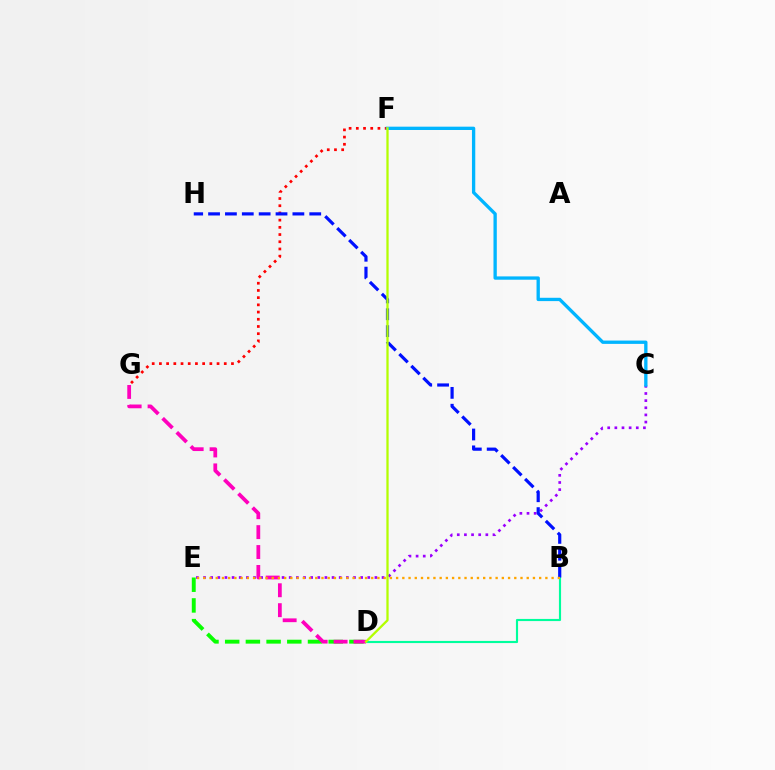{('B', 'D'): [{'color': '#00ff9d', 'line_style': 'solid', 'thickness': 1.54}], ('F', 'G'): [{'color': '#ff0000', 'line_style': 'dotted', 'thickness': 1.96}], ('C', 'E'): [{'color': '#9b00ff', 'line_style': 'dotted', 'thickness': 1.94}], ('B', 'H'): [{'color': '#0010ff', 'line_style': 'dashed', 'thickness': 2.29}], ('D', 'E'): [{'color': '#08ff00', 'line_style': 'dashed', 'thickness': 2.81}], ('D', 'G'): [{'color': '#ff00bd', 'line_style': 'dashed', 'thickness': 2.71}], ('C', 'F'): [{'color': '#00b5ff', 'line_style': 'solid', 'thickness': 2.39}], ('D', 'F'): [{'color': '#b3ff00', 'line_style': 'solid', 'thickness': 1.64}], ('B', 'E'): [{'color': '#ffa500', 'line_style': 'dotted', 'thickness': 1.69}]}